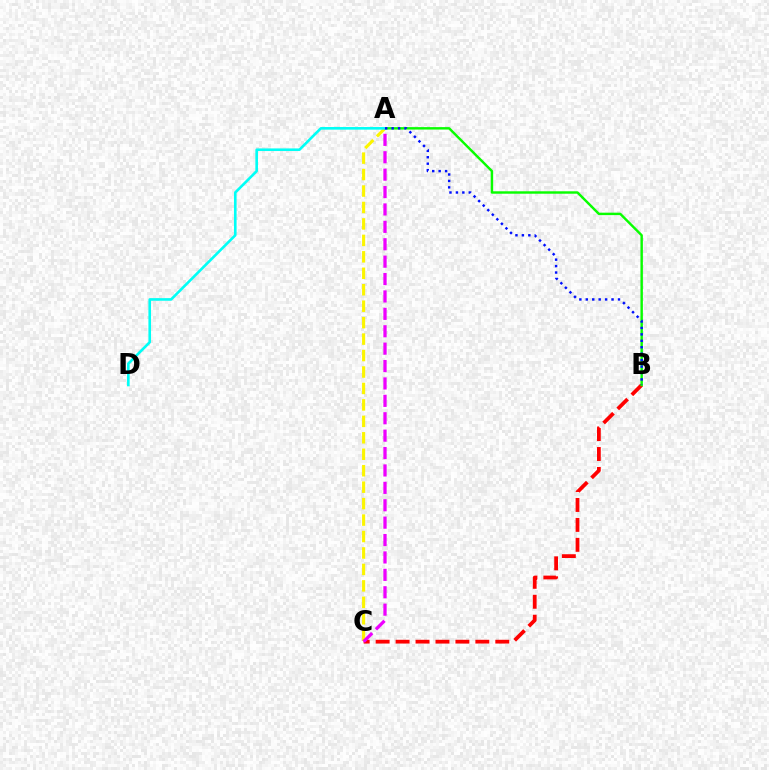{('A', 'C'): [{'color': '#fcf500', 'line_style': 'dashed', 'thickness': 2.24}, {'color': '#ee00ff', 'line_style': 'dashed', 'thickness': 2.36}], ('B', 'C'): [{'color': '#ff0000', 'line_style': 'dashed', 'thickness': 2.71}], ('A', 'B'): [{'color': '#08ff00', 'line_style': 'solid', 'thickness': 1.75}, {'color': '#0010ff', 'line_style': 'dotted', 'thickness': 1.75}], ('A', 'D'): [{'color': '#00fff6', 'line_style': 'solid', 'thickness': 1.88}]}